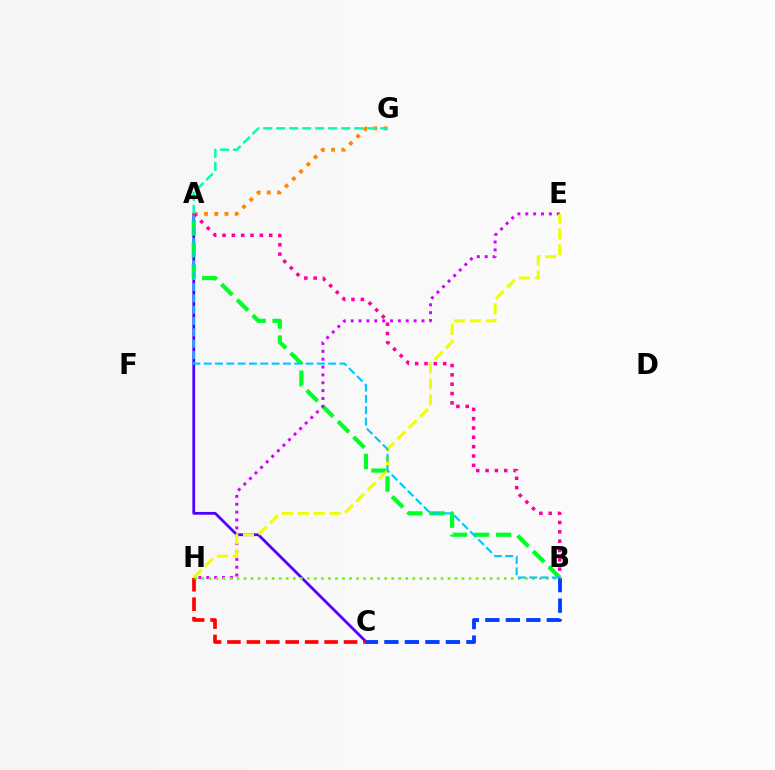{('A', 'C'): [{'color': '#4f00ff', 'line_style': 'solid', 'thickness': 2.0}], ('A', 'G'): [{'color': '#ff8800', 'line_style': 'dotted', 'thickness': 2.78}, {'color': '#00ffaf', 'line_style': 'dashed', 'thickness': 1.76}], ('C', 'H'): [{'color': '#ff0000', 'line_style': 'dashed', 'thickness': 2.64}], ('A', 'B'): [{'color': '#00ff27', 'line_style': 'dashed', 'thickness': 2.99}, {'color': '#ff00a0', 'line_style': 'dotted', 'thickness': 2.54}, {'color': '#00c7ff', 'line_style': 'dashed', 'thickness': 1.54}], ('E', 'H'): [{'color': '#d600ff', 'line_style': 'dotted', 'thickness': 2.14}, {'color': '#eeff00', 'line_style': 'dashed', 'thickness': 2.16}], ('B', 'C'): [{'color': '#003fff', 'line_style': 'dashed', 'thickness': 2.78}], ('B', 'H'): [{'color': '#66ff00', 'line_style': 'dotted', 'thickness': 1.91}]}